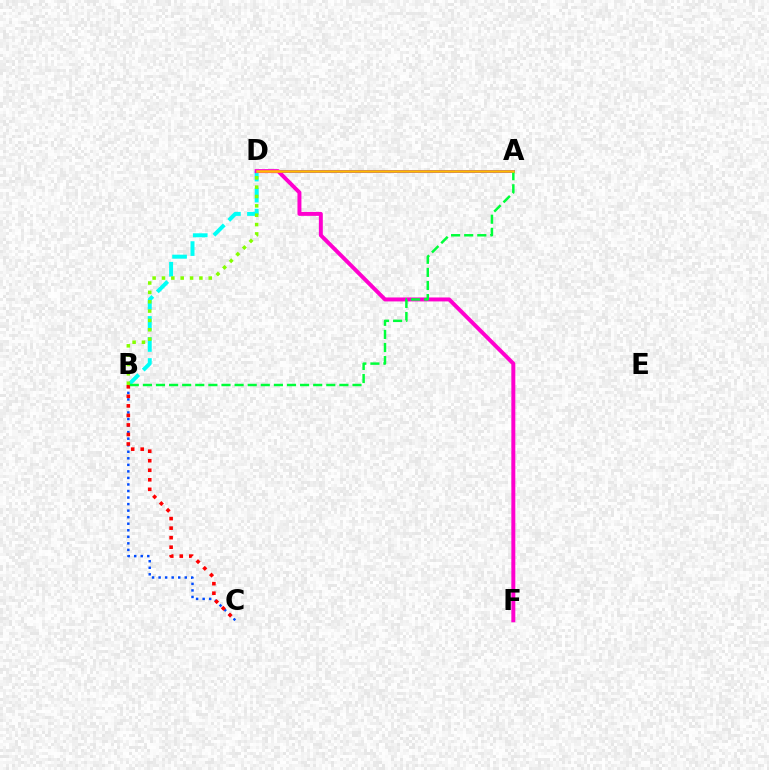{('B', 'D'): [{'color': '#00fff6', 'line_style': 'dashed', 'thickness': 2.86}, {'color': '#84ff00', 'line_style': 'dotted', 'thickness': 2.54}], ('A', 'D'): [{'color': '#7200ff', 'line_style': 'solid', 'thickness': 2.03}, {'color': '#ffbd00', 'line_style': 'solid', 'thickness': 1.8}], ('D', 'F'): [{'color': '#ff00cf', 'line_style': 'solid', 'thickness': 2.85}], ('B', 'C'): [{'color': '#004bff', 'line_style': 'dotted', 'thickness': 1.78}, {'color': '#ff0000', 'line_style': 'dotted', 'thickness': 2.59}], ('A', 'B'): [{'color': '#00ff39', 'line_style': 'dashed', 'thickness': 1.78}]}